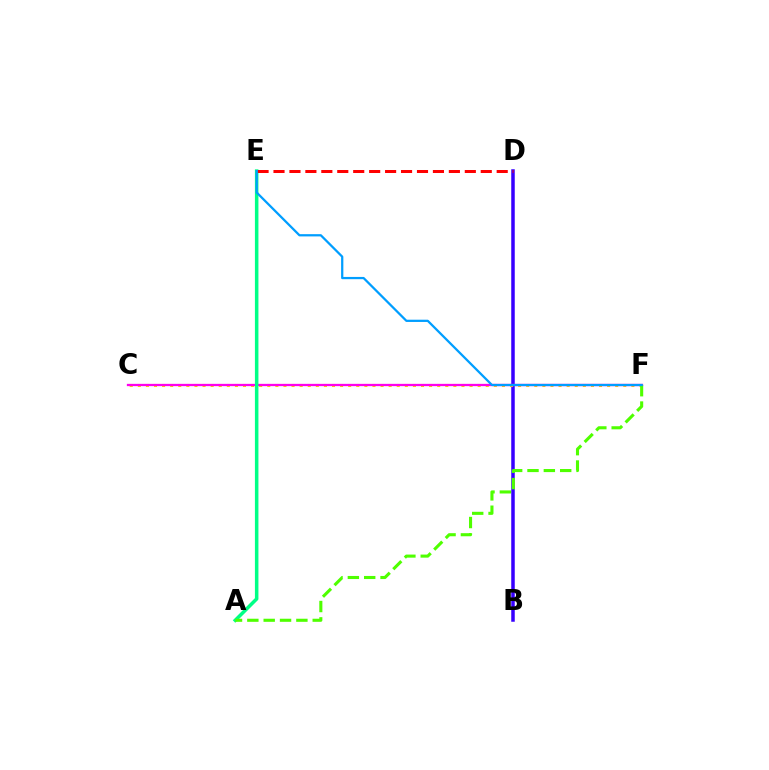{('B', 'D'): [{'color': '#3700ff', 'line_style': 'solid', 'thickness': 2.52}], ('C', 'F'): [{'color': '#ffd500', 'line_style': 'dotted', 'thickness': 2.2}, {'color': '#ff00ed', 'line_style': 'solid', 'thickness': 1.65}], ('A', 'E'): [{'color': '#00ff86', 'line_style': 'solid', 'thickness': 2.53}], ('A', 'F'): [{'color': '#4fff00', 'line_style': 'dashed', 'thickness': 2.22}], ('D', 'E'): [{'color': '#ff0000', 'line_style': 'dashed', 'thickness': 2.17}], ('E', 'F'): [{'color': '#009eff', 'line_style': 'solid', 'thickness': 1.62}]}